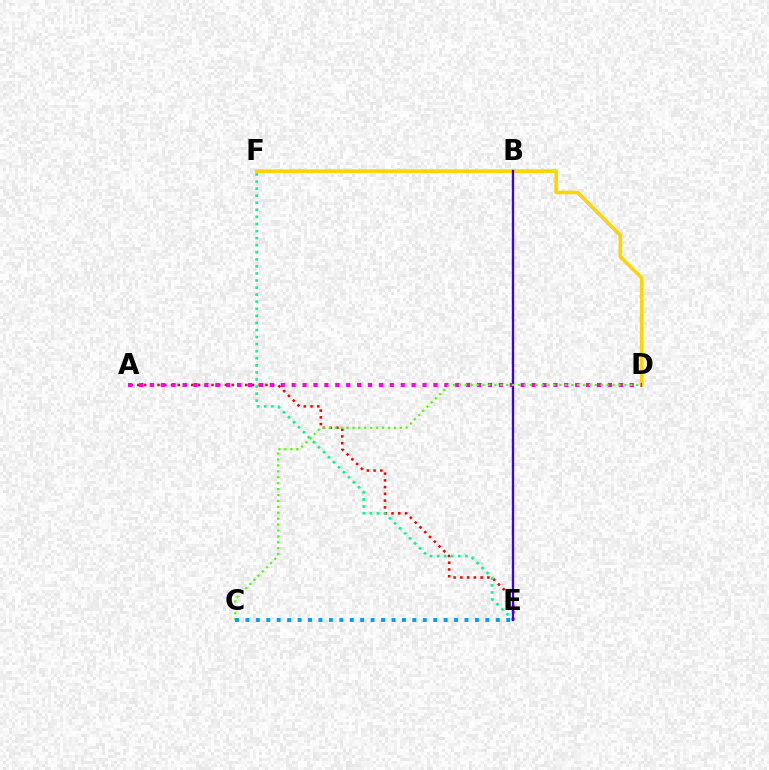{('A', 'E'): [{'color': '#ff0000', 'line_style': 'dotted', 'thickness': 1.83}], ('E', 'F'): [{'color': '#00ff86', 'line_style': 'dotted', 'thickness': 1.92}], ('D', 'F'): [{'color': '#ffd500', 'line_style': 'solid', 'thickness': 2.61}], ('A', 'D'): [{'color': '#ff00ed', 'line_style': 'dotted', 'thickness': 2.96}], ('B', 'E'): [{'color': '#3700ff', 'line_style': 'solid', 'thickness': 1.68}], ('C', 'D'): [{'color': '#4fff00', 'line_style': 'dotted', 'thickness': 1.61}], ('C', 'E'): [{'color': '#009eff', 'line_style': 'dotted', 'thickness': 2.83}]}